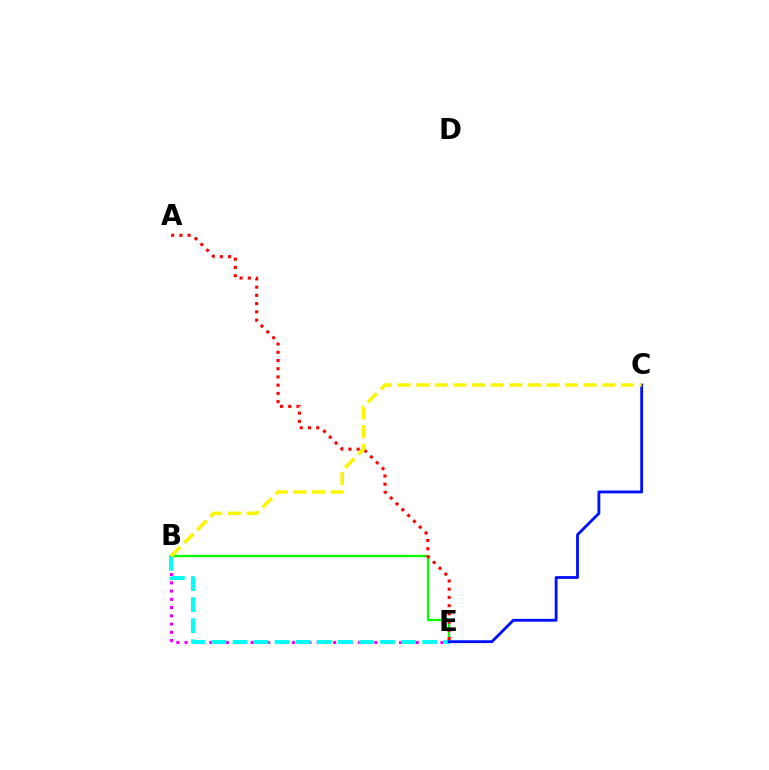{('B', 'E'): [{'color': '#ee00ff', 'line_style': 'dotted', 'thickness': 2.24}, {'color': '#08ff00', 'line_style': 'solid', 'thickness': 1.65}, {'color': '#00fff6', 'line_style': 'dashed', 'thickness': 2.86}], ('A', 'E'): [{'color': '#ff0000', 'line_style': 'dotted', 'thickness': 2.23}], ('C', 'E'): [{'color': '#0010ff', 'line_style': 'solid', 'thickness': 2.04}], ('B', 'C'): [{'color': '#fcf500', 'line_style': 'dashed', 'thickness': 2.53}]}